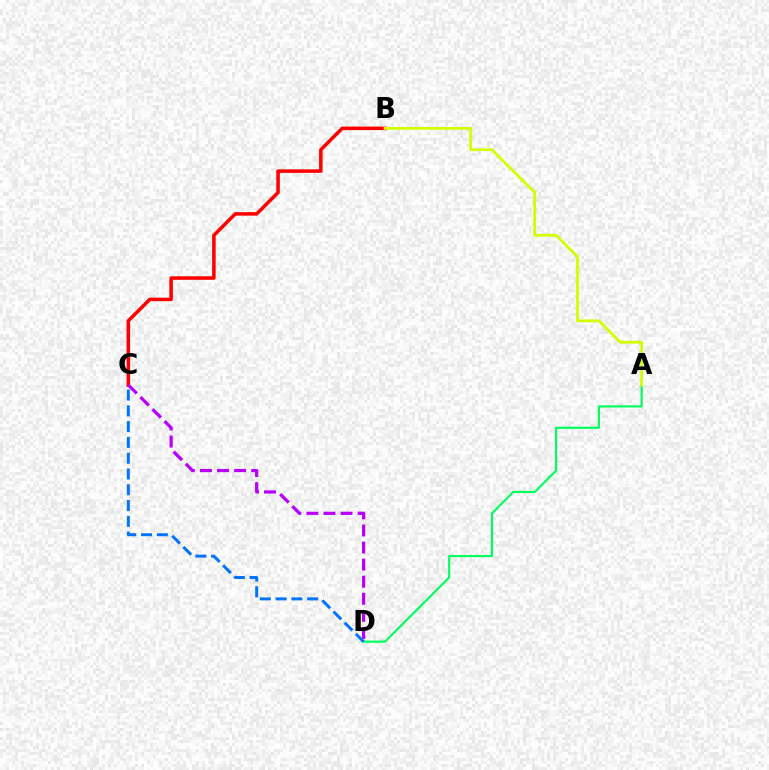{('B', 'C'): [{'color': '#ff0000', 'line_style': 'solid', 'thickness': 2.54}], ('A', 'D'): [{'color': '#00ff5c', 'line_style': 'solid', 'thickness': 1.56}], ('A', 'B'): [{'color': '#d1ff00', 'line_style': 'solid', 'thickness': 1.98}], ('C', 'D'): [{'color': '#b900ff', 'line_style': 'dashed', 'thickness': 2.32}, {'color': '#0074ff', 'line_style': 'dashed', 'thickness': 2.14}]}